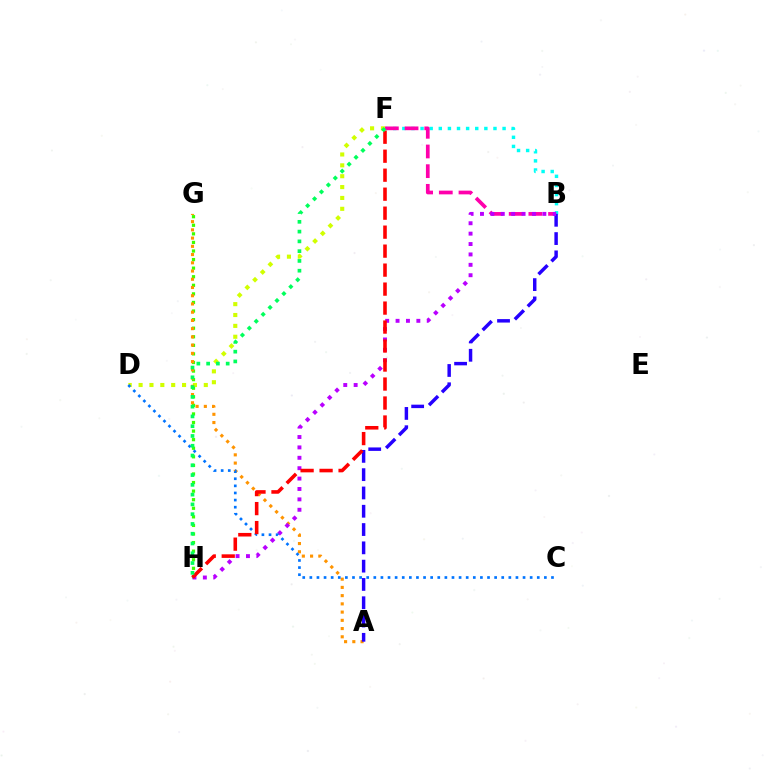{('D', 'F'): [{'color': '#d1ff00', 'line_style': 'dotted', 'thickness': 2.95}], ('B', 'F'): [{'color': '#00fff6', 'line_style': 'dotted', 'thickness': 2.48}, {'color': '#ff00ac', 'line_style': 'dashed', 'thickness': 2.67}], ('G', 'H'): [{'color': '#3dff00', 'line_style': 'dotted', 'thickness': 2.33}], ('A', 'G'): [{'color': '#ff9400', 'line_style': 'dotted', 'thickness': 2.24}], ('A', 'B'): [{'color': '#2500ff', 'line_style': 'dashed', 'thickness': 2.49}], ('B', 'H'): [{'color': '#b900ff', 'line_style': 'dotted', 'thickness': 2.82}], ('C', 'D'): [{'color': '#0074ff', 'line_style': 'dotted', 'thickness': 1.93}], ('F', 'H'): [{'color': '#ff0000', 'line_style': 'dashed', 'thickness': 2.58}, {'color': '#00ff5c', 'line_style': 'dotted', 'thickness': 2.66}]}